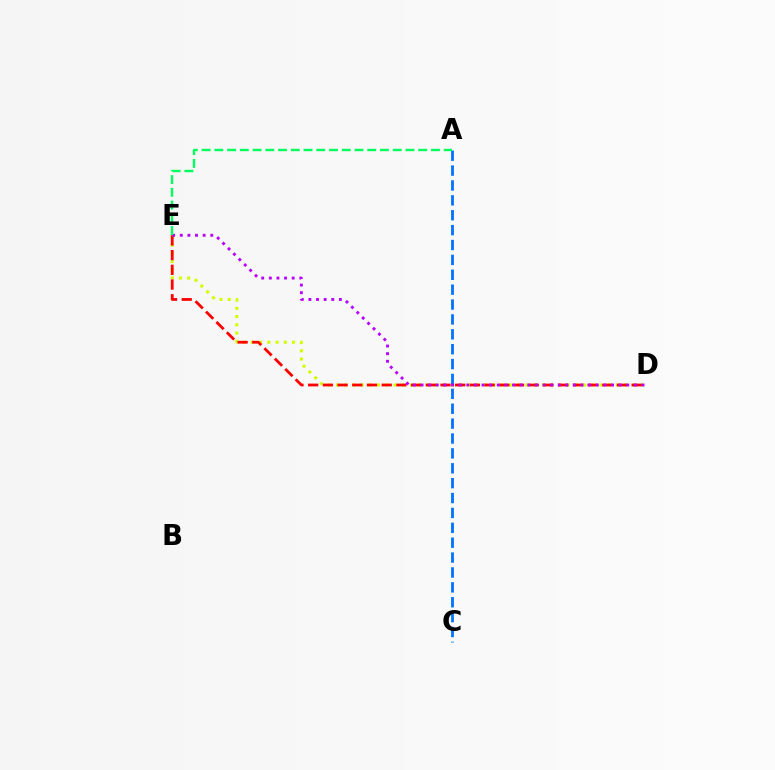{('D', 'E'): [{'color': '#d1ff00', 'line_style': 'dotted', 'thickness': 2.24}, {'color': '#ff0000', 'line_style': 'dashed', 'thickness': 2.0}, {'color': '#b900ff', 'line_style': 'dotted', 'thickness': 2.07}], ('A', 'C'): [{'color': '#0074ff', 'line_style': 'dashed', 'thickness': 2.02}], ('A', 'E'): [{'color': '#00ff5c', 'line_style': 'dashed', 'thickness': 1.73}]}